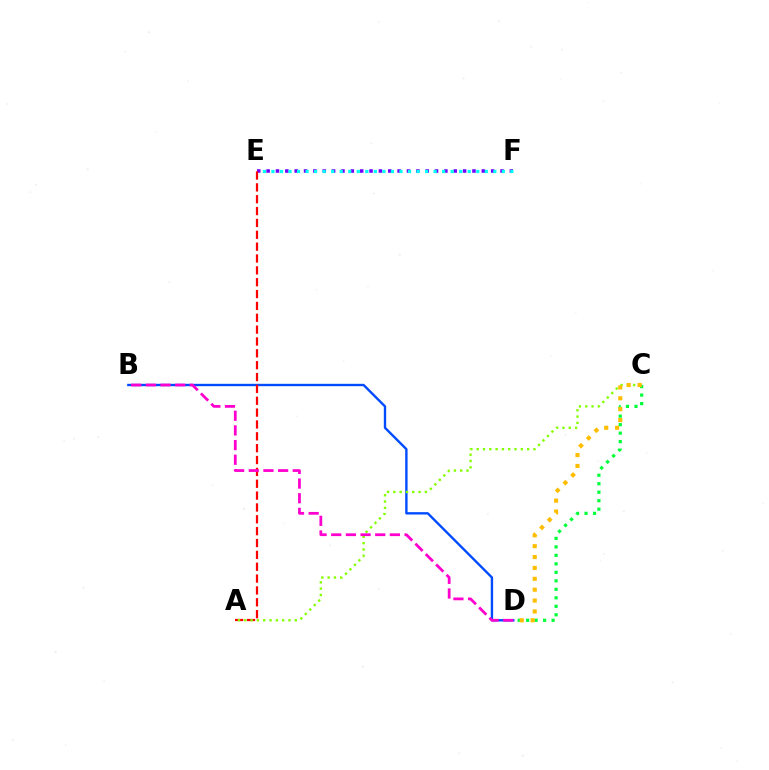{('C', 'D'): [{'color': '#00ff39', 'line_style': 'dotted', 'thickness': 2.31}, {'color': '#ffbd00', 'line_style': 'dotted', 'thickness': 2.96}], ('E', 'F'): [{'color': '#7200ff', 'line_style': 'dotted', 'thickness': 2.54}, {'color': '#00fff6', 'line_style': 'dotted', 'thickness': 2.32}], ('B', 'D'): [{'color': '#004bff', 'line_style': 'solid', 'thickness': 1.71}, {'color': '#ff00cf', 'line_style': 'dashed', 'thickness': 1.99}], ('A', 'E'): [{'color': '#ff0000', 'line_style': 'dashed', 'thickness': 1.61}], ('A', 'C'): [{'color': '#84ff00', 'line_style': 'dotted', 'thickness': 1.71}]}